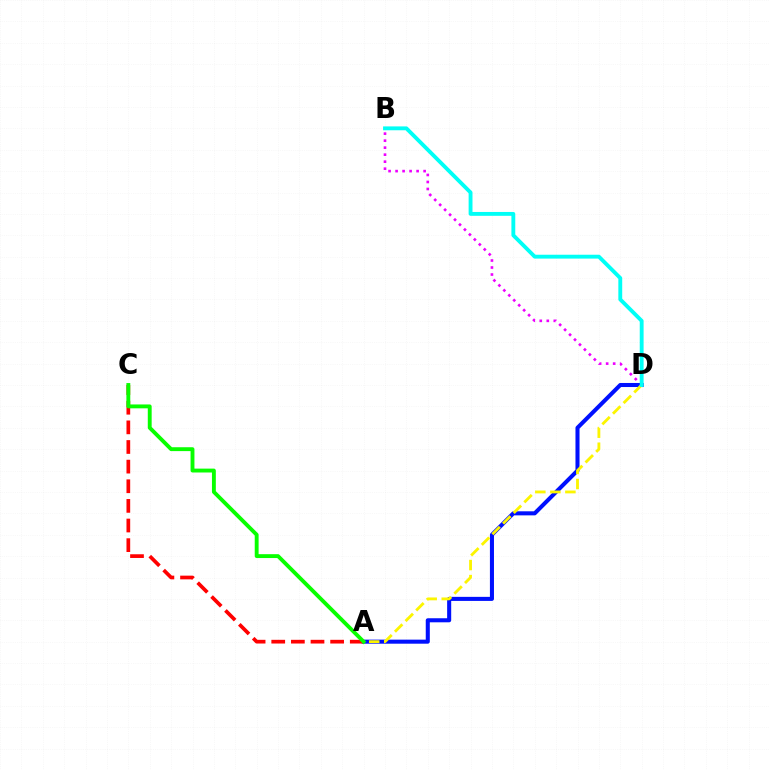{('B', 'D'): [{'color': '#ee00ff', 'line_style': 'dotted', 'thickness': 1.9}, {'color': '#00fff6', 'line_style': 'solid', 'thickness': 2.78}], ('A', 'D'): [{'color': '#0010ff', 'line_style': 'solid', 'thickness': 2.92}, {'color': '#fcf500', 'line_style': 'dashed', 'thickness': 2.04}], ('A', 'C'): [{'color': '#ff0000', 'line_style': 'dashed', 'thickness': 2.67}, {'color': '#08ff00', 'line_style': 'solid', 'thickness': 2.79}]}